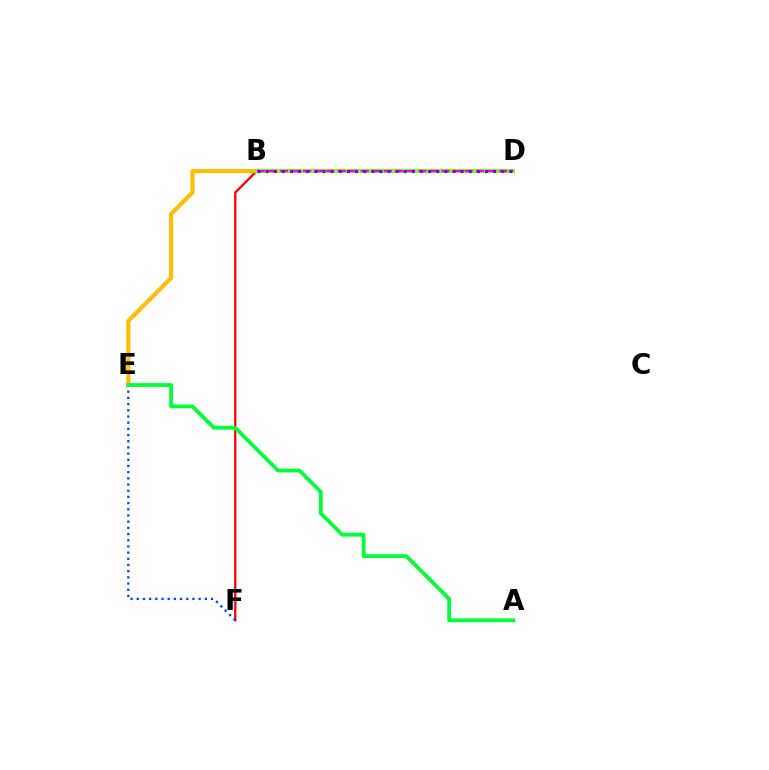{('B', 'F'): [{'color': '#ff0000', 'line_style': 'solid', 'thickness': 1.65}], ('B', 'E'): [{'color': '#ffbd00', 'line_style': 'solid', 'thickness': 2.96}], ('B', 'D'): [{'color': '#00fff6', 'line_style': 'solid', 'thickness': 2.97}, {'color': '#84ff00', 'line_style': 'solid', 'thickness': 2.8}, {'color': '#ff00cf', 'line_style': 'dashed', 'thickness': 1.57}, {'color': '#7200ff', 'line_style': 'dotted', 'thickness': 2.21}], ('E', 'F'): [{'color': '#004bff', 'line_style': 'dotted', 'thickness': 1.68}], ('A', 'E'): [{'color': '#00ff39', 'line_style': 'solid', 'thickness': 2.72}]}